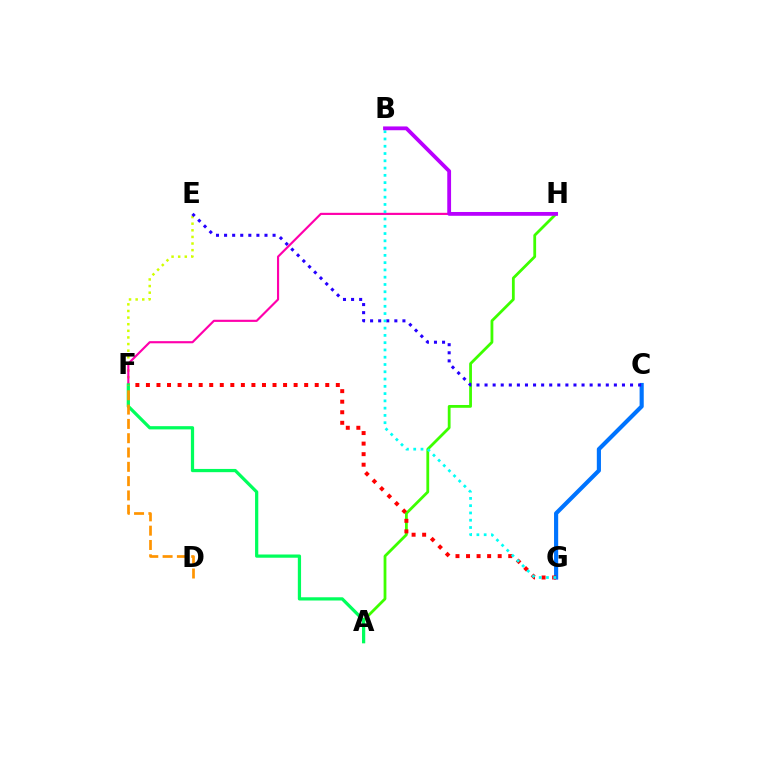{('A', 'H'): [{'color': '#3dff00', 'line_style': 'solid', 'thickness': 2.01}], ('C', 'G'): [{'color': '#0074ff', 'line_style': 'solid', 'thickness': 2.98}], ('E', 'F'): [{'color': '#d1ff00', 'line_style': 'dotted', 'thickness': 1.8}], ('F', 'G'): [{'color': '#ff0000', 'line_style': 'dotted', 'thickness': 2.87}], ('F', 'H'): [{'color': '#ff00ac', 'line_style': 'solid', 'thickness': 1.55}], ('C', 'E'): [{'color': '#2500ff', 'line_style': 'dotted', 'thickness': 2.2}], ('B', 'G'): [{'color': '#00fff6', 'line_style': 'dotted', 'thickness': 1.98}], ('A', 'F'): [{'color': '#00ff5c', 'line_style': 'solid', 'thickness': 2.33}], ('D', 'F'): [{'color': '#ff9400', 'line_style': 'dashed', 'thickness': 1.94}], ('B', 'H'): [{'color': '#b900ff', 'line_style': 'solid', 'thickness': 2.74}]}